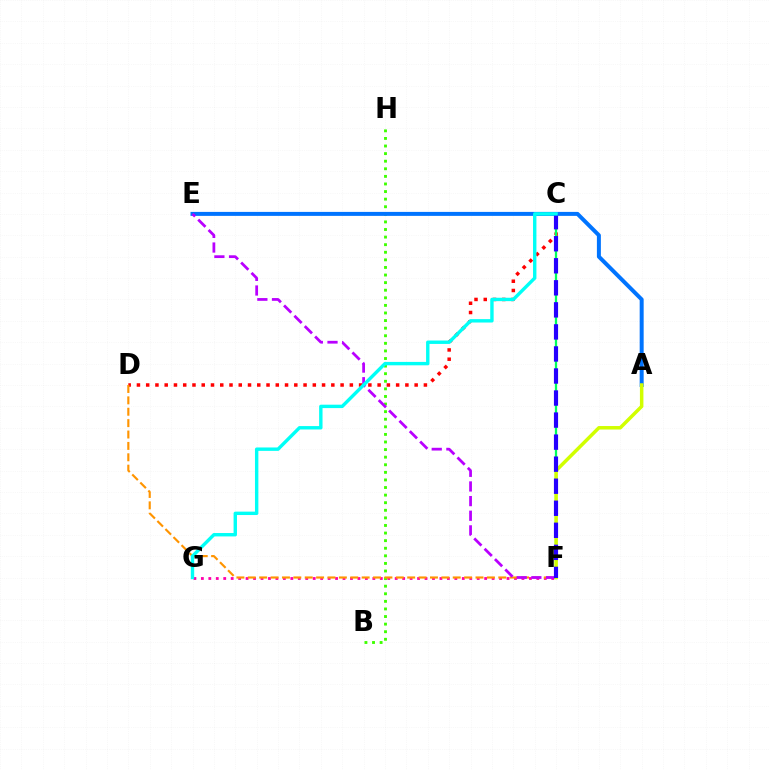{('F', 'G'): [{'color': '#ff00ac', 'line_style': 'dotted', 'thickness': 2.03}], ('B', 'H'): [{'color': '#3dff00', 'line_style': 'dotted', 'thickness': 2.06}], ('C', 'D'): [{'color': '#ff0000', 'line_style': 'dotted', 'thickness': 2.52}], ('C', 'F'): [{'color': '#00ff5c', 'line_style': 'solid', 'thickness': 1.64}, {'color': '#2500ff', 'line_style': 'dashed', 'thickness': 2.99}], ('D', 'F'): [{'color': '#ff9400', 'line_style': 'dashed', 'thickness': 1.55}], ('A', 'E'): [{'color': '#0074ff', 'line_style': 'solid', 'thickness': 2.87}], ('E', 'F'): [{'color': '#b900ff', 'line_style': 'dashed', 'thickness': 1.99}], ('A', 'F'): [{'color': '#d1ff00', 'line_style': 'solid', 'thickness': 2.52}], ('C', 'G'): [{'color': '#00fff6', 'line_style': 'solid', 'thickness': 2.45}]}